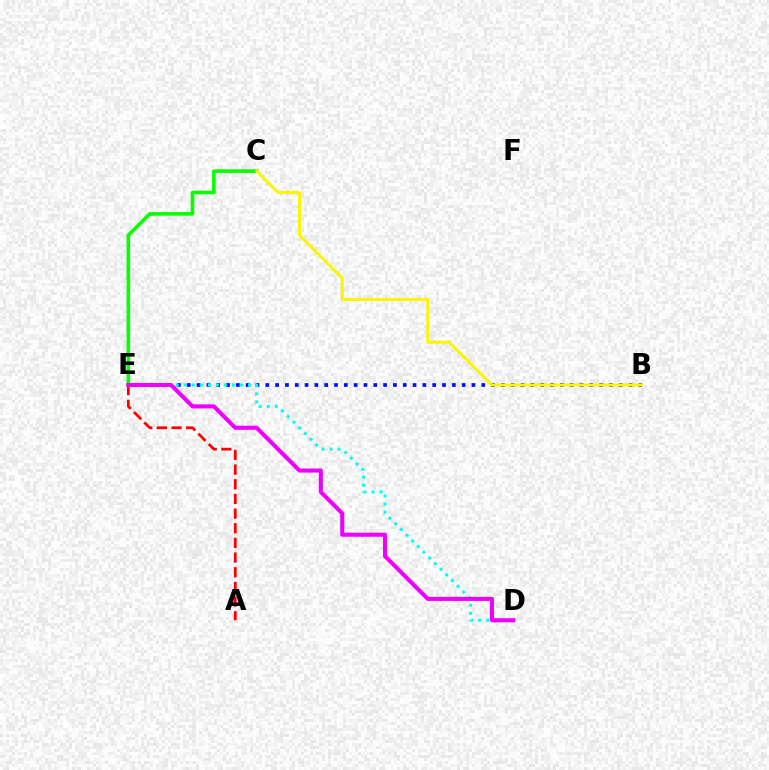{('C', 'E'): [{'color': '#08ff00', 'line_style': 'solid', 'thickness': 2.59}], ('B', 'E'): [{'color': '#0010ff', 'line_style': 'dotted', 'thickness': 2.67}], ('B', 'C'): [{'color': '#fcf500', 'line_style': 'solid', 'thickness': 2.14}], ('D', 'E'): [{'color': '#00fff6', 'line_style': 'dotted', 'thickness': 2.18}, {'color': '#ee00ff', 'line_style': 'solid', 'thickness': 2.93}], ('A', 'E'): [{'color': '#ff0000', 'line_style': 'dashed', 'thickness': 1.99}]}